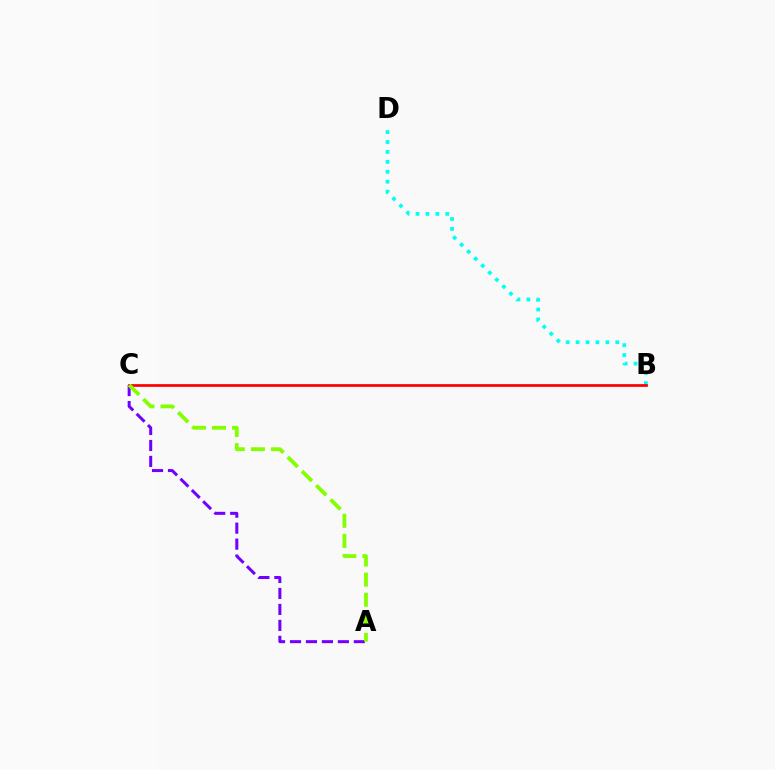{('B', 'D'): [{'color': '#00fff6', 'line_style': 'dotted', 'thickness': 2.7}], ('A', 'C'): [{'color': '#7200ff', 'line_style': 'dashed', 'thickness': 2.17}, {'color': '#84ff00', 'line_style': 'dashed', 'thickness': 2.73}], ('B', 'C'): [{'color': '#ff0000', 'line_style': 'solid', 'thickness': 1.97}]}